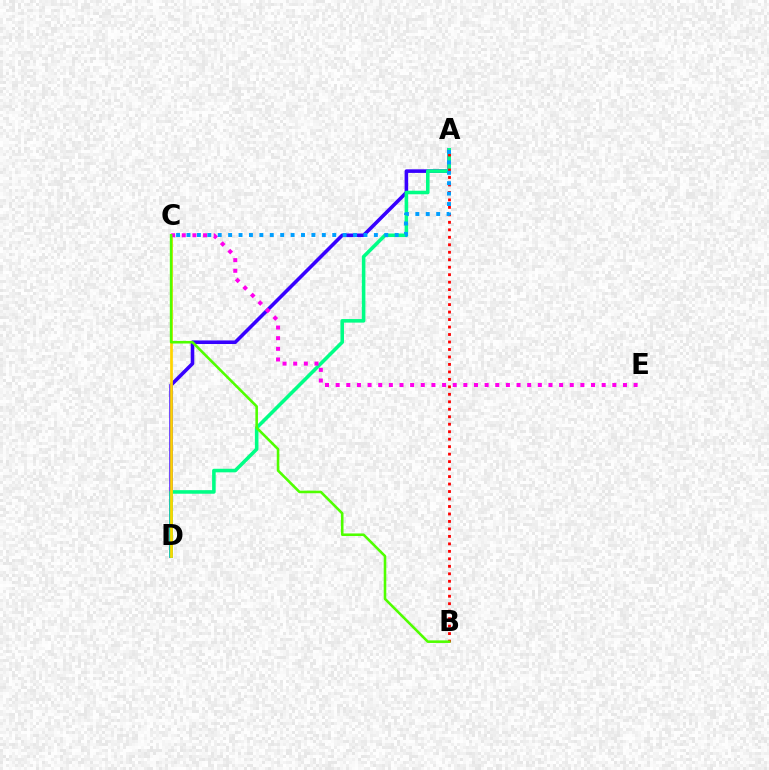{('A', 'D'): [{'color': '#3700ff', 'line_style': 'solid', 'thickness': 2.58}, {'color': '#00ff86', 'line_style': 'solid', 'thickness': 2.57}], ('A', 'B'): [{'color': '#ff0000', 'line_style': 'dotted', 'thickness': 2.03}], ('C', 'D'): [{'color': '#ffd500', 'line_style': 'solid', 'thickness': 1.95}], ('C', 'E'): [{'color': '#ff00ed', 'line_style': 'dotted', 'thickness': 2.89}], ('A', 'C'): [{'color': '#009eff', 'line_style': 'dotted', 'thickness': 2.83}], ('B', 'C'): [{'color': '#4fff00', 'line_style': 'solid', 'thickness': 1.86}]}